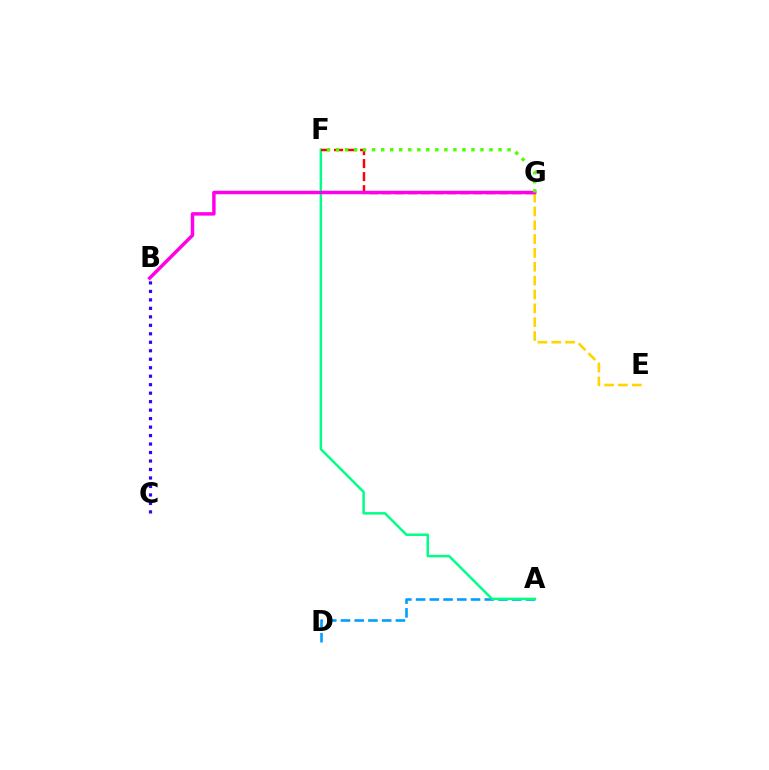{('E', 'G'): [{'color': '#ffd500', 'line_style': 'dashed', 'thickness': 1.88}], ('A', 'D'): [{'color': '#009eff', 'line_style': 'dashed', 'thickness': 1.87}], ('A', 'F'): [{'color': '#00ff86', 'line_style': 'solid', 'thickness': 1.78}], ('F', 'G'): [{'color': '#ff0000', 'line_style': 'dashed', 'thickness': 1.77}, {'color': '#4fff00', 'line_style': 'dotted', 'thickness': 2.45}], ('B', 'C'): [{'color': '#3700ff', 'line_style': 'dotted', 'thickness': 2.3}], ('B', 'G'): [{'color': '#ff00ed', 'line_style': 'solid', 'thickness': 2.48}]}